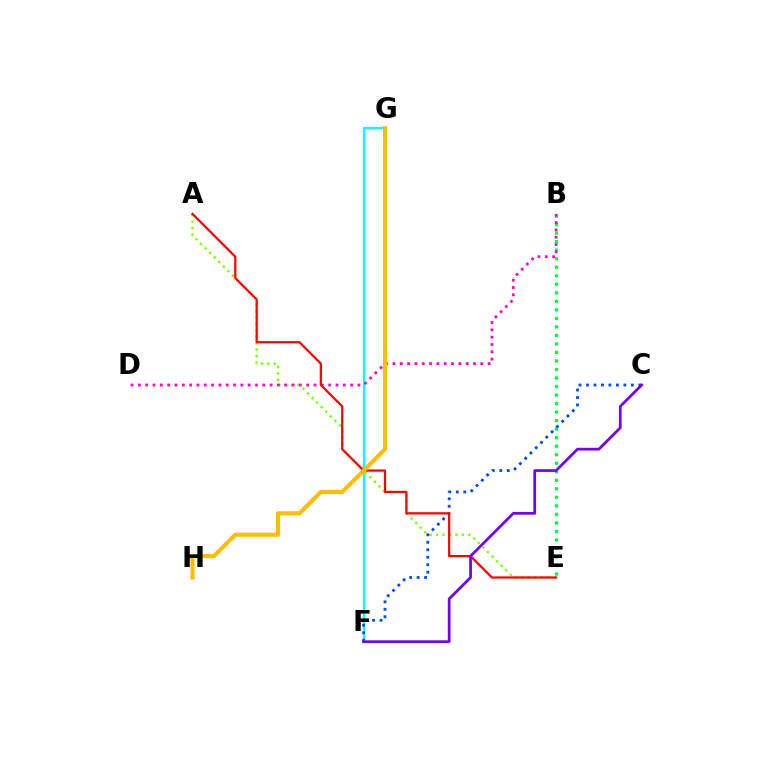{('F', 'G'): [{'color': '#00fff6', 'line_style': 'solid', 'thickness': 1.63}], ('B', 'E'): [{'color': '#00ff39', 'line_style': 'dotted', 'thickness': 2.32}], ('A', 'E'): [{'color': '#84ff00', 'line_style': 'dotted', 'thickness': 1.75}, {'color': '#ff0000', 'line_style': 'solid', 'thickness': 1.61}], ('C', 'F'): [{'color': '#004bff', 'line_style': 'dotted', 'thickness': 2.03}, {'color': '#7200ff', 'line_style': 'solid', 'thickness': 1.97}], ('B', 'D'): [{'color': '#ff00cf', 'line_style': 'dotted', 'thickness': 1.99}], ('G', 'H'): [{'color': '#ffbd00', 'line_style': 'solid', 'thickness': 2.99}]}